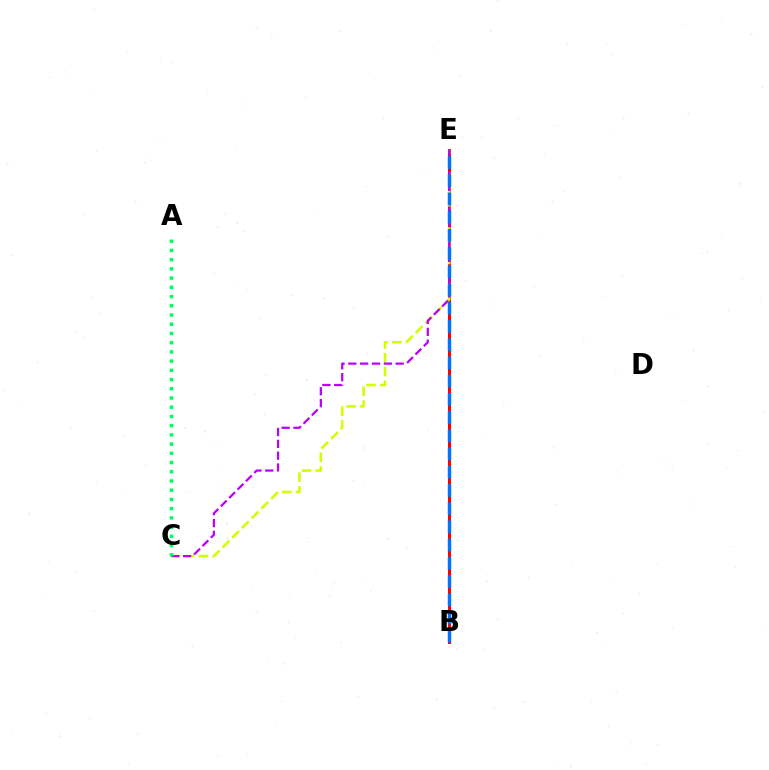{('B', 'E'): [{'color': '#ff0000', 'line_style': 'solid', 'thickness': 2.18}, {'color': '#0074ff', 'line_style': 'dashed', 'thickness': 2.47}], ('C', 'E'): [{'color': '#d1ff00', 'line_style': 'dashed', 'thickness': 1.87}, {'color': '#b900ff', 'line_style': 'dashed', 'thickness': 1.61}], ('A', 'C'): [{'color': '#00ff5c', 'line_style': 'dotted', 'thickness': 2.51}]}